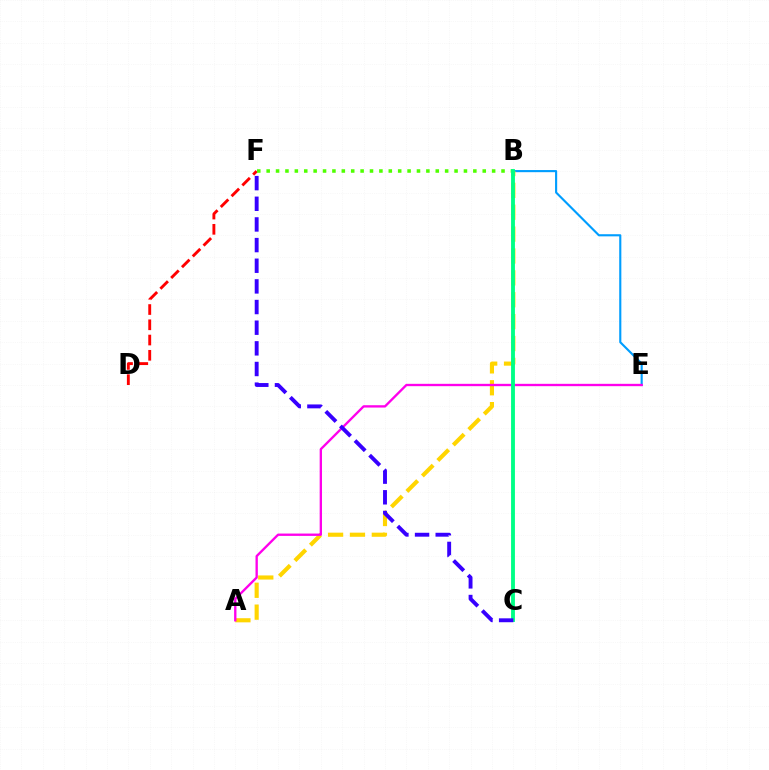{('D', 'F'): [{'color': '#ff0000', 'line_style': 'dashed', 'thickness': 2.07}], ('B', 'E'): [{'color': '#009eff', 'line_style': 'solid', 'thickness': 1.53}], ('B', 'F'): [{'color': '#4fff00', 'line_style': 'dotted', 'thickness': 2.55}], ('A', 'B'): [{'color': '#ffd500', 'line_style': 'dashed', 'thickness': 2.97}], ('A', 'E'): [{'color': '#ff00ed', 'line_style': 'solid', 'thickness': 1.69}], ('B', 'C'): [{'color': '#00ff86', 'line_style': 'solid', 'thickness': 2.78}], ('C', 'F'): [{'color': '#3700ff', 'line_style': 'dashed', 'thickness': 2.81}]}